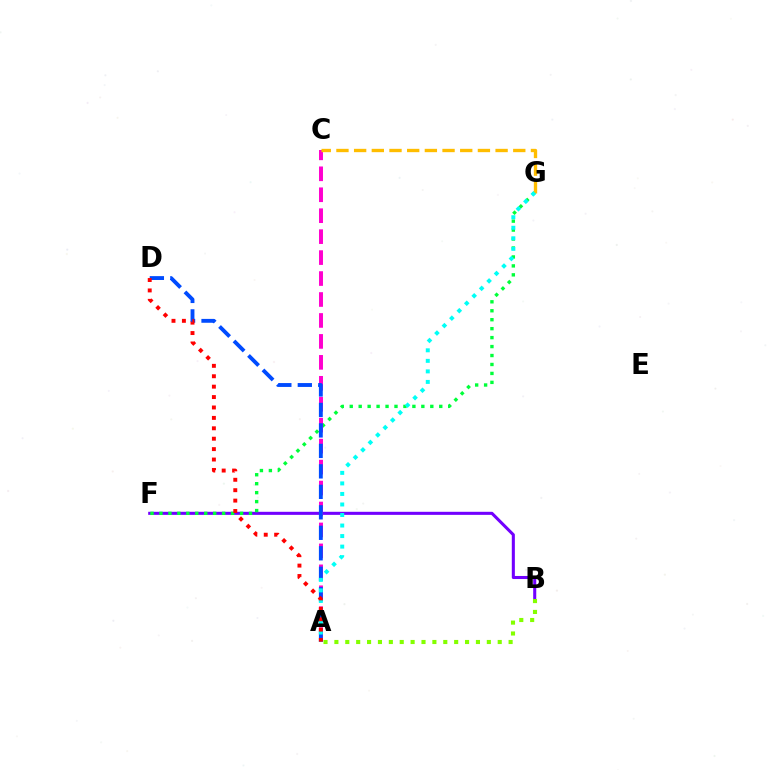{('B', 'F'): [{'color': '#7200ff', 'line_style': 'solid', 'thickness': 2.21}], ('F', 'G'): [{'color': '#00ff39', 'line_style': 'dotted', 'thickness': 2.43}], ('A', 'C'): [{'color': '#ff00cf', 'line_style': 'dashed', 'thickness': 2.85}], ('A', 'B'): [{'color': '#84ff00', 'line_style': 'dotted', 'thickness': 2.96}], ('C', 'G'): [{'color': '#ffbd00', 'line_style': 'dashed', 'thickness': 2.4}], ('A', 'D'): [{'color': '#004bff', 'line_style': 'dashed', 'thickness': 2.78}, {'color': '#ff0000', 'line_style': 'dotted', 'thickness': 2.83}], ('A', 'G'): [{'color': '#00fff6', 'line_style': 'dotted', 'thickness': 2.86}]}